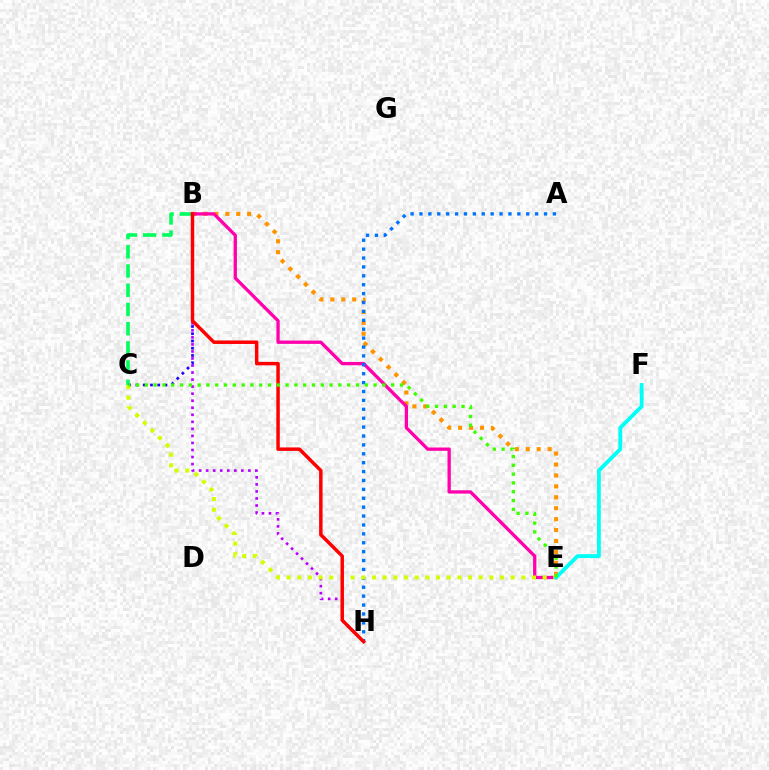{('B', 'E'): [{'color': '#ff9400', 'line_style': 'dotted', 'thickness': 2.97}, {'color': '#ff00ac', 'line_style': 'solid', 'thickness': 2.38}], ('B', 'C'): [{'color': '#00ff5c', 'line_style': 'dashed', 'thickness': 2.61}, {'color': '#2500ff', 'line_style': 'dotted', 'thickness': 1.97}], ('B', 'H'): [{'color': '#b900ff', 'line_style': 'dotted', 'thickness': 1.91}, {'color': '#ff0000', 'line_style': 'solid', 'thickness': 2.5}], ('A', 'H'): [{'color': '#0074ff', 'line_style': 'dotted', 'thickness': 2.42}], ('C', 'E'): [{'color': '#d1ff00', 'line_style': 'dotted', 'thickness': 2.9}, {'color': '#3dff00', 'line_style': 'dotted', 'thickness': 2.39}], ('E', 'F'): [{'color': '#00fff6', 'line_style': 'solid', 'thickness': 2.76}]}